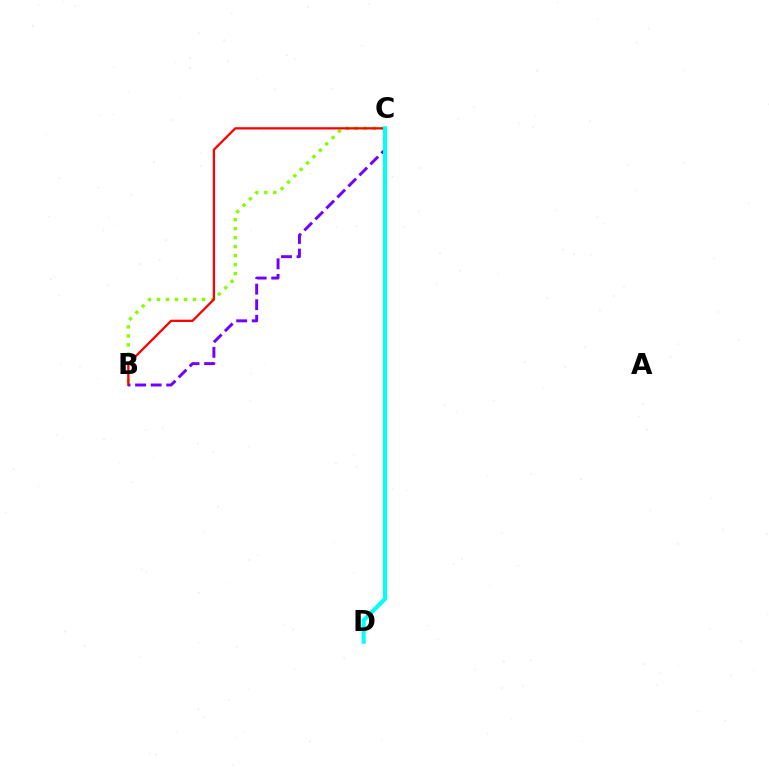{('B', 'C'): [{'color': '#84ff00', 'line_style': 'dotted', 'thickness': 2.45}, {'color': '#ff0000', 'line_style': 'solid', 'thickness': 1.64}, {'color': '#7200ff', 'line_style': 'dashed', 'thickness': 2.12}], ('C', 'D'): [{'color': '#00fff6', 'line_style': 'solid', 'thickness': 2.94}]}